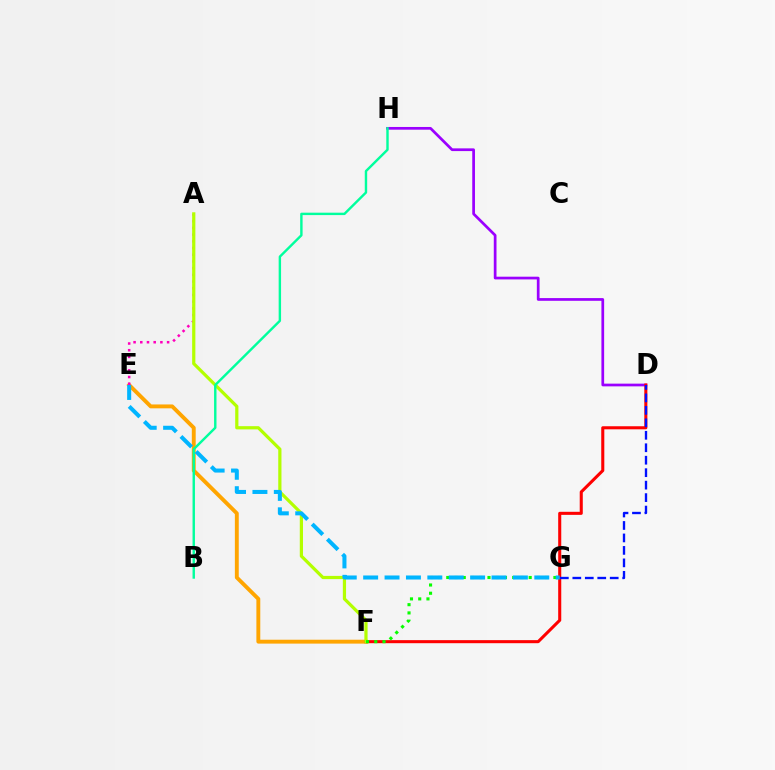{('E', 'F'): [{'color': '#ffa500', 'line_style': 'solid', 'thickness': 2.8}], ('D', 'H'): [{'color': '#9b00ff', 'line_style': 'solid', 'thickness': 1.96}], ('D', 'F'): [{'color': '#ff0000', 'line_style': 'solid', 'thickness': 2.2}], ('A', 'E'): [{'color': '#ff00bd', 'line_style': 'dotted', 'thickness': 1.82}], ('A', 'F'): [{'color': '#b3ff00', 'line_style': 'solid', 'thickness': 2.31}], ('D', 'G'): [{'color': '#0010ff', 'line_style': 'dashed', 'thickness': 1.69}], ('F', 'G'): [{'color': '#08ff00', 'line_style': 'dotted', 'thickness': 2.24}], ('B', 'H'): [{'color': '#00ff9d', 'line_style': 'solid', 'thickness': 1.74}], ('E', 'G'): [{'color': '#00b5ff', 'line_style': 'dashed', 'thickness': 2.91}]}